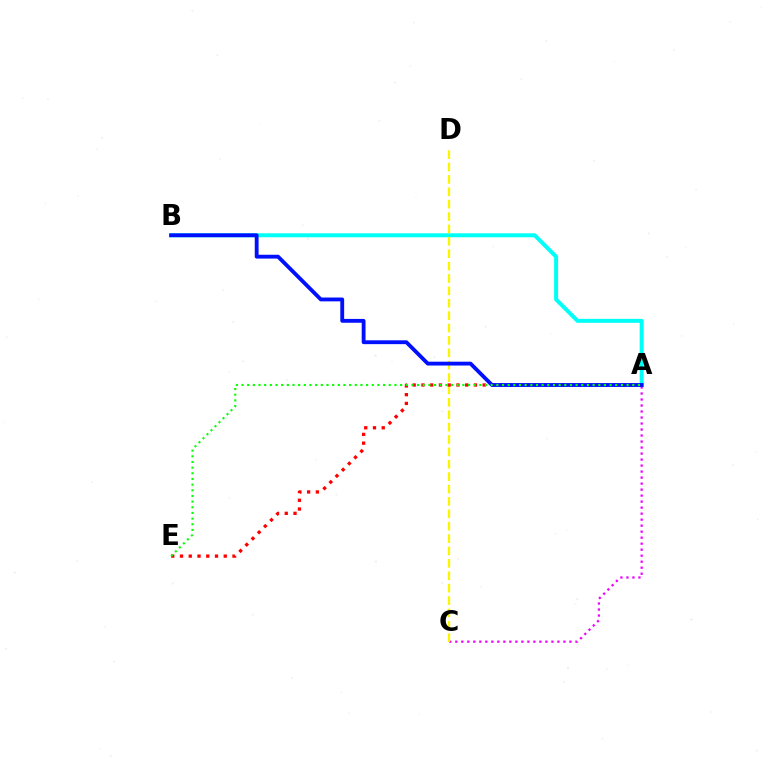{('A', 'C'): [{'color': '#ee00ff', 'line_style': 'dotted', 'thickness': 1.63}], ('A', 'B'): [{'color': '#00fff6', 'line_style': 'solid', 'thickness': 2.86}, {'color': '#0010ff', 'line_style': 'solid', 'thickness': 2.77}], ('C', 'D'): [{'color': '#fcf500', 'line_style': 'dashed', 'thickness': 1.68}], ('A', 'E'): [{'color': '#ff0000', 'line_style': 'dotted', 'thickness': 2.38}, {'color': '#08ff00', 'line_style': 'dotted', 'thickness': 1.54}]}